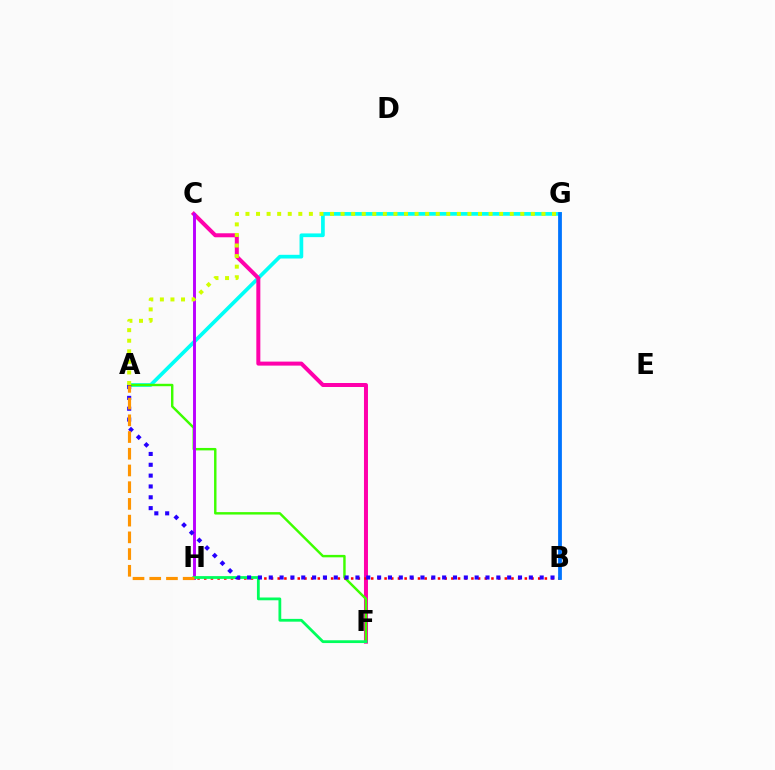{('A', 'G'): [{'color': '#00fff6', 'line_style': 'solid', 'thickness': 2.67}, {'color': '#d1ff00', 'line_style': 'dotted', 'thickness': 2.87}], ('C', 'F'): [{'color': '#ff00ac', 'line_style': 'solid', 'thickness': 2.88}], ('A', 'F'): [{'color': '#3dff00', 'line_style': 'solid', 'thickness': 1.75}], ('B', 'H'): [{'color': '#ff0000', 'line_style': 'dotted', 'thickness': 1.81}], ('C', 'H'): [{'color': '#b900ff', 'line_style': 'solid', 'thickness': 2.1}], ('F', 'H'): [{'color': '#00ff5c', 'line_style': 'solid', 'thickness': 2.01}], ('B', 'G'): [{'color': '#0074ff', 'line_style': 'solid', 'thickness': 2.72}], ('A', 'B'): [{'color': '#2500ff', 'line_style': 'dotted', 'thickness': 2.94}], ('A', 'H'): [{'color': '#ff9400', 'line_style': 'dashed', 'thickness': 2.27}]}